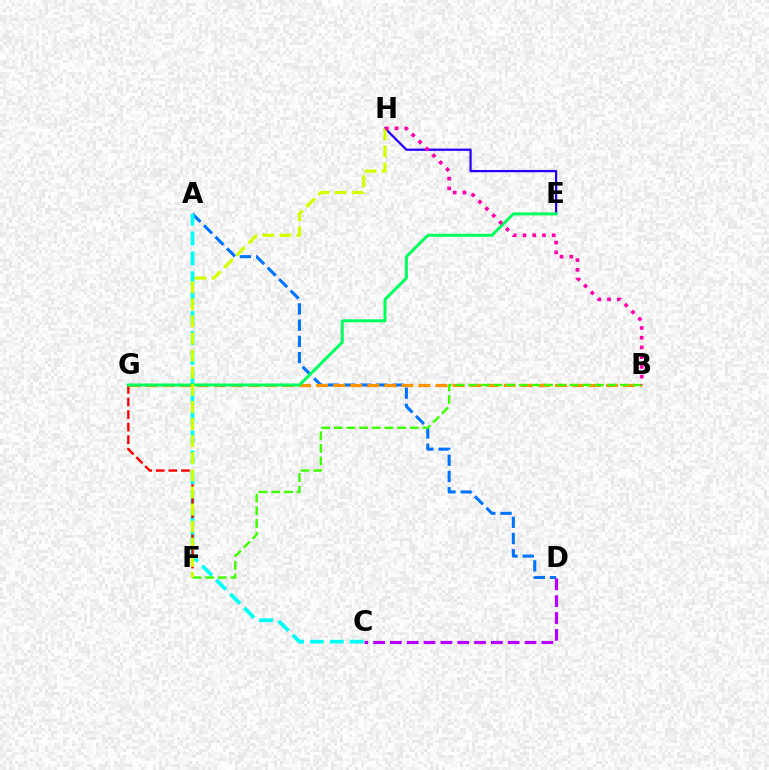{('A', 'D'): [{'color': '#0074ff', 'line_style': 'dashed', 'thickness': 2.21}], ('A', 'C'): [{'color': '#00fff6', 'line_style': 'dashed', 'thickness': 2.7}], ('F', 'G'): [{'color': '#ff0000', 'line_style': 'dashed', 'thickness': 1.71}], ('C', 'D'): [{'color': '#b900ff', 'line_style': 'dashed', 'thickness': 2.29}], ('B', 'G'): [{'color': '#ff9400', 'line_style': 'dashed', 'thickness': 2.32}], ('E', 'H'): [{'color': '#2500ff', 'line_style': 'solid', 'thickness': 1.62}], ('B', 'F'): [{'color': '#3dff00', 'line_style': 'dashed', 'thickness': 1.72}], ('E', 'G'): [{'color': '#00ff5c', 'line_style': 'solid', 'thickness': 2.14}], ('F', 'H'): [{'color': '#d1ff00', 'line_style': 'dashed', 'thickness': 2.32}], ('B', 'H'): [{'color': '#ff00ac', 'line_style': 'dotted', 'thickness': 2.64}]}